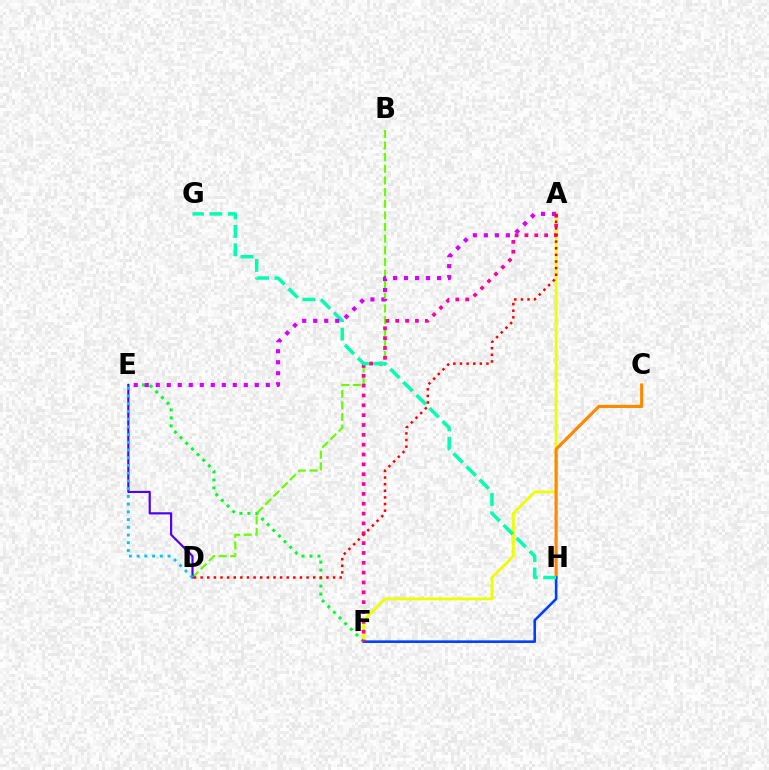{('A', 'F'): [{'color': '#eeff00', 'line_style': 'solid', 'thickness': 2.01}, {'color': '#ff00a0', 'line_style': 'dotted', 'thickness': 2.67}], ('C', 'H'): [{'color': '#ff8800', 'line_style': 'solid', 'thickness': 2.26}], ('F', 'H'): [{'color': '#003fff', 'line_style': 'solid', 'thickness': 1.87}], ('E', 'F'): [{'color': '#00ff27', 'line_style': 'dotted', 'thickness': 2.17}], ('B', 'D'): [{'color': '#66ff00', 'line_style': 'dashed', 'thickness': 1.58}], ('G', 'H'): [{'color': '#00ffaf', 'line_style': 'dashed', 'thickness': 2.51}], ('A', 'E'): [{'color': '#d600ff', 'line_style': 'dotted', 'thickness': 2.99}], ('A', 'D'): [{'color': '#ff0000', 'line_style': 'dotted', 'thickness': 1.8}], ('D', 'E'): [{'color': '#4f00ff', 'line_style': 'solid', 'thickness': 1.57}, {'color': '#00c7ff', 'line_style': 'dotted', 'thickness': 2.1}]}